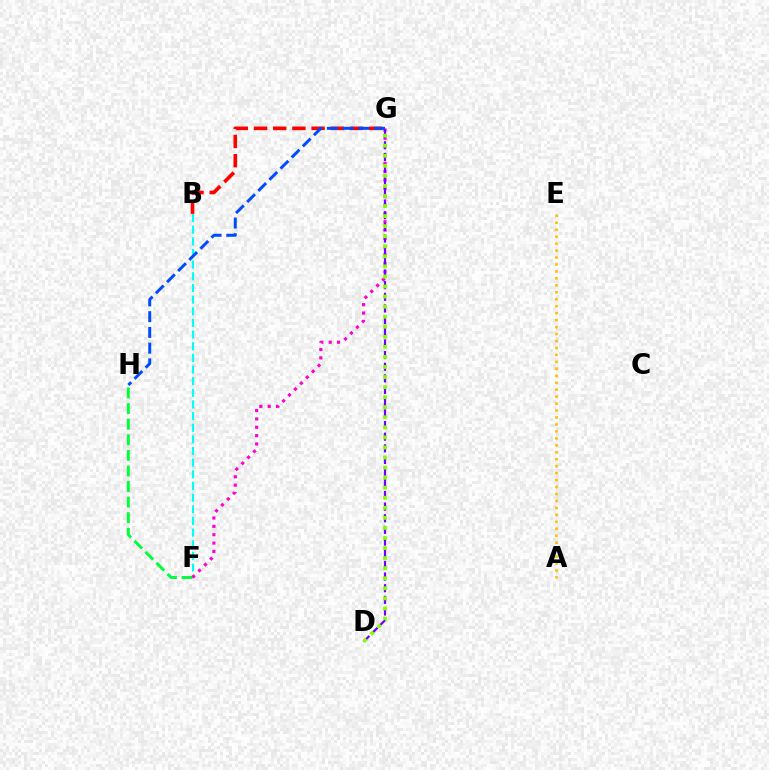{('B', 'F'): [{'color': '#00fff6', 'line_style': 'dashed', 'thickness': 1.58}], ('F', 'H'): [{'color': '#00ff39', 'line_style': 'dashed', 'thickness': 2.12}], ('F', 'G'): [{'color': '#ff00cf', 'line_style': 'dotted', 'thickness': 2.27}], ('B', 'G'): [{'color': '#ff0000', 'line_style': 'dashed', 'thickness': 2.61}], ('G', 'H'): [{'color': '#004bff', 'line_style': 'dashed', 'thickness': 2.14}], ('A', 'E'): [{'color': '#ffbd00', 'line_style': 'dotted', 'thickness': 1.89}], ('D', 'G'): [{'color': '#7200ff', 'line_style': 'dashed', 'thickness': 1.58}, {'color': '#84ff00', 'line_style': 'dotted', 'thickness': 2.73}]}